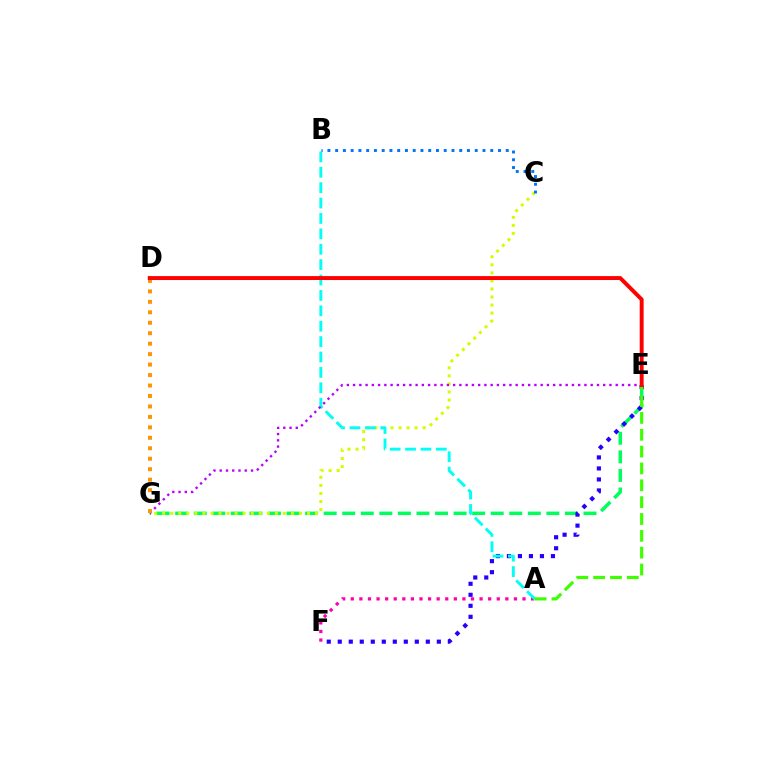{('E', 'G'): [{'color': '#00ff5c', 'line_style': 'dashed', 'thickness': 2.52}, {'color': '#b900ff', 'line_style': 'dotted', 'thickness': 1.7}], ('C', 'G'): [{'color': '#d1ff00', 'line_style': 'dotted', 'thickness': 2.19}], ('A', 'F'): [{'color': '#ff00ac', 'line_style': 'dotted', 'thickness': 2.33}], ('E', 'F'): [{'color': '#2500ff', 'line_style': 'dotted', 'thickness': 2.99}], ('A', 'B'): [{'color': '#00fff6', 'line_style': 'dashed', 'thickness': 2.09}], ('B', 'C'): [{'color': '#0074ff', 'line_style': 'dotted', 'thickness': 2.11}], ('D', 'G'): [{'color': '#ff9400', 'line_style': 'dotted', 'thickness': 2.84}], ('A', 'E'): [{'color': '#3dff00', 'line_style': 'dashed', 'thickness': 2.29}], ('D', 'E'): [{'color': '#ff0000', 'line_style': 'solid', 'thickness': 2.83}]}